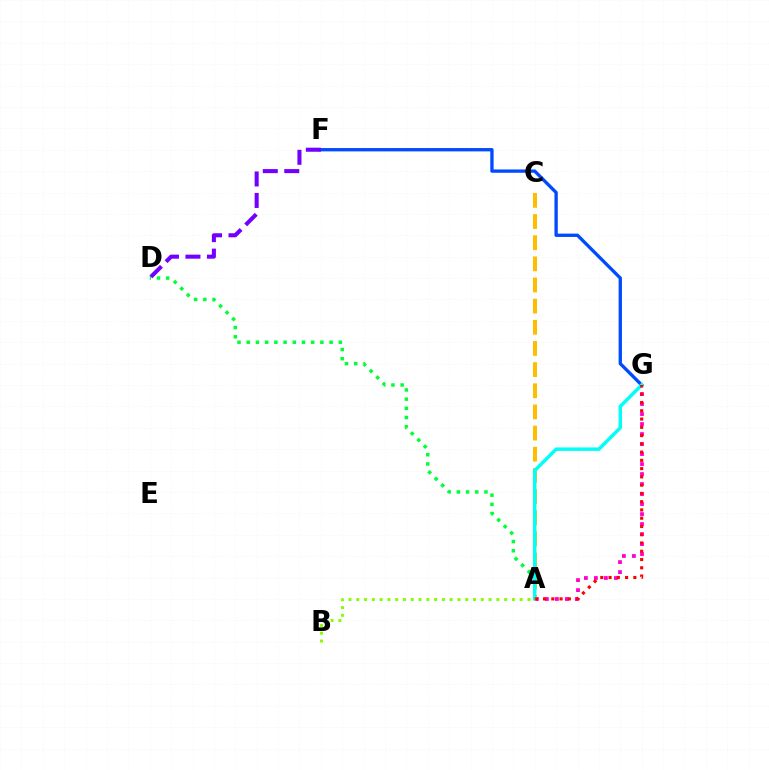{('A', 'G'): [{'color': '#ff00cf', 'line_style': 'dotted', 'thickness': 2.72}, {'color': '#00fff6', 'line_style': 'solid', 'thickness': 2.49}, {'color': '#ff0000', 'line_style': 'dotted', 'thickness': 2.25}], ('F', 'G'): [{'color': '#004bff', 'line_style': 'solid', 'thickness': 2.39}], ('A', 'D'): [{'color': '#00ff39', 'line_style': 'dotted', 'thickness': 2.5}], ('D', 'F'): [{'color': '#7200ff', 'line_style': 'dashed', 'thickness': 2.92}], ('A', 'C'): [{'color': '#ffbd00', 'line_style': 'dashed', 'thickness': 2.87}], ('A', 'B'): [{'color': '#84ff00', 'line_style': 'dotted', 'thickness': 2.11}]}